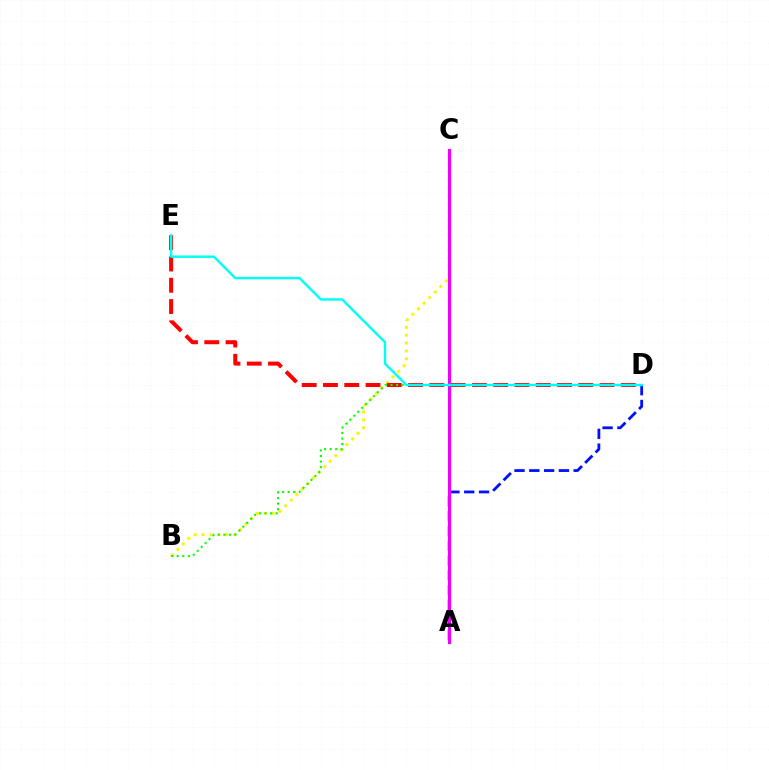{('B', 'C'): [{'color': '#fcf500', 'line_style': 'dotted', 'thickness': 2.14}], ('A', 'D'): [{'color': '#0010ff', 'line_style': 'dashed', 'thickness': 2.01}], ('D', 'E'): [{'color': '#ff0000', 'line_style': 'dashed', 'thickness': 2.89}, {'color': '#00fff6', 'line_style': 'solid', 'thickness': 1.75}], ('A', 'C'): [{'color': '#ee00ff', 'line_style': 'solid', 'thickness': 2.24}], ('B', 'D'): [{'color': '#08ff00', 'line_style': 'dotted', 'thickness': 1.51}]}